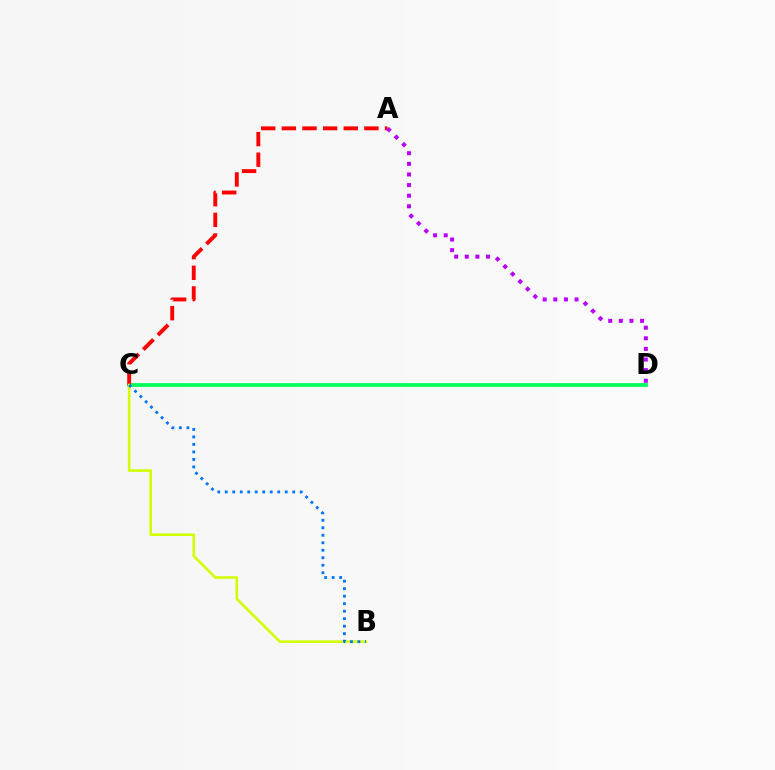{('C', 'D'): [{'color': '#00ff5c', 'line_style': 'solid', 'thickness': 2.71}], ('A', 'C'): [{'color': '#ff0000', 'line_style': 'dashed', 'thickness': 2.8}], ('B', 'C'): [{'color': '#d1ff00', 'line_style': 'solid', 'thickness': 1.87}, {'color': '#0074ff', 'line_style': 'dotted', 'thickness': 2.04}], ('A', 'D'): [{'color': '#b900ff', 'line_style': 'dotted', 'thickness': 2.88}]}